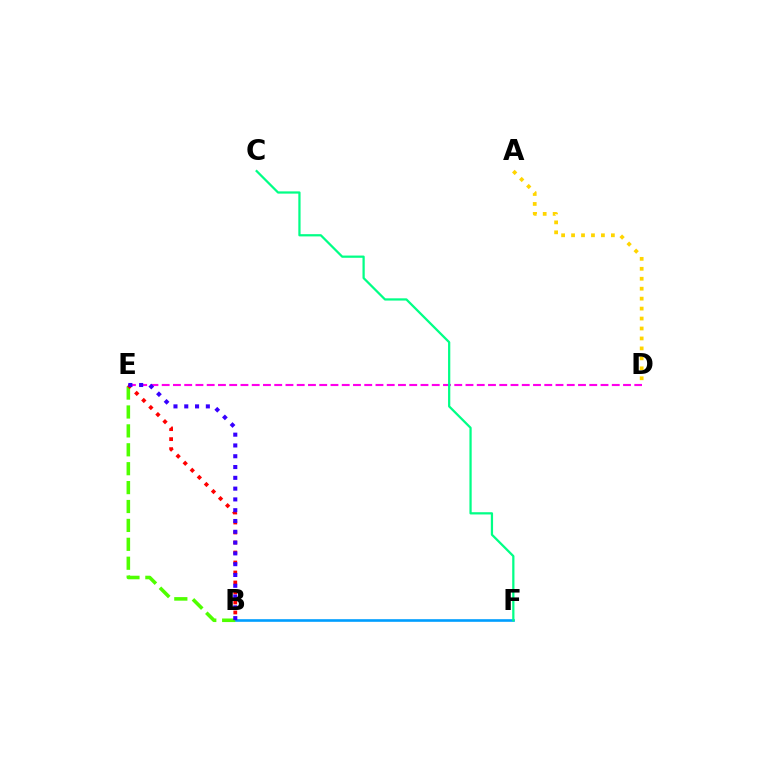{('D', 'E'): [{'color': '#ff00ed', 'line_style': 'dashed', 'thickness': 1.53}], ('B', 'F'): [{'color': '#009eff', 'line_style': 'solid', 'thickness': 1.89}], ('C', 'F'): [{'color': '#00ff86', 'line_style': 'solid', 'thickness': 1.62}], ('B', 'E'): [{'color': '#4fff00', 'line_style': 'dashed', 'thickness': 2.57}, {'color': '#ff0000', 'line_style': 'dotted', 'thickness': 2.72}, {'color': '#3700ff', 'line_style': 'dotted', 'thickness': 2.93}], ('A', 'D'): [{'color': '#ffd500', 'line_style': 'dotted', 'thickness': 2.7}]}